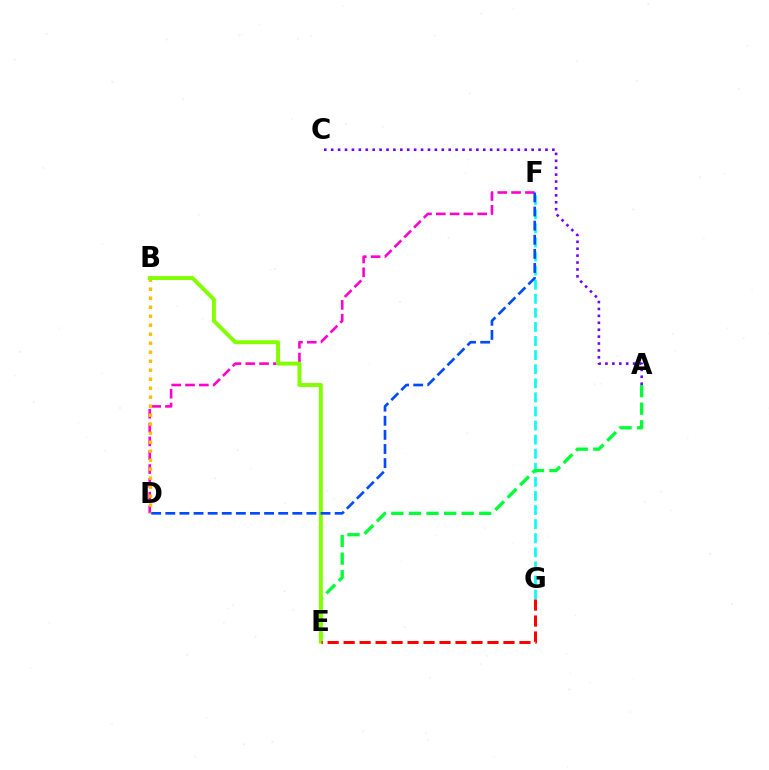{('D', 'F'): [{'color': '#ff00cf', 'line_style': 'dashed', 'thickness': 1.88}, {'color': '#004bff', 'line_style': 'dashed', 'thickness': 1.92}], ('F', 'G'): [{'color': '#00fff6', 'line_style': 'dashed', 'thickness': 1.91}], ('B', 'D'): [{'color': '#ffbd00', 'line_style': 'dotted', 'thickness': 2.45}], ('A', 'E'): [{'color': '#00ff39', 'line_style': 'dashed', 'thickness': 2.39}], ('B', 'E'): [{'color': '#84ff00', 'line_style': 'solid', 'thickness': 2.84}], ('A', 'C'): [{'color': '#7200ff', 'line_style': 'dotted', 'thickness': 1.88}], ('E', 'G'): [{'color': '#ff0000', 'line_style': 'dashed', 'thickness': 2.17}]}